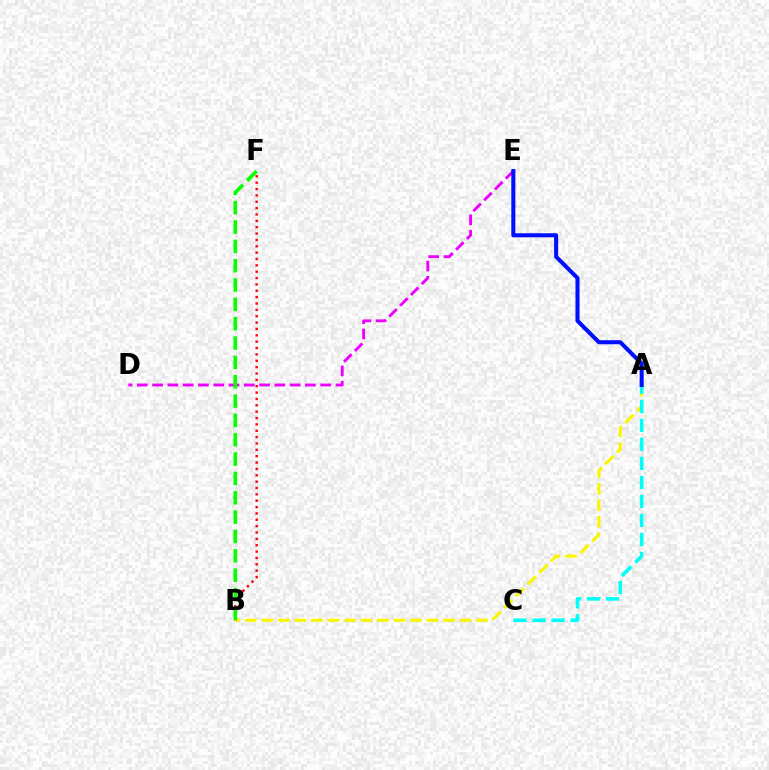{('A', 'B'): [{'color': '#fcf500', 'line_style': 'dashed', 'thickness': 2.24}], ('D', 'E'): [{'color': '#ee00ff', 'line_style': 'dashed', 'thickness': 2.08}], ('A', 'C'): [{'color': '#00fff6', 'line_style': 'dashed', 'thickness': 2.58}], ('B', 'F'): [{'color': '#ff0000', 'line_style': 'dotted', 'thickness': 1.73}, {'color': '#08ff00', 'line_style': 'dashed', 'thickness': 2.63}], ('A', 'E'): [{'color': '#0010ff', 'line_style': 'solid', 'thickness': 2.92}]}